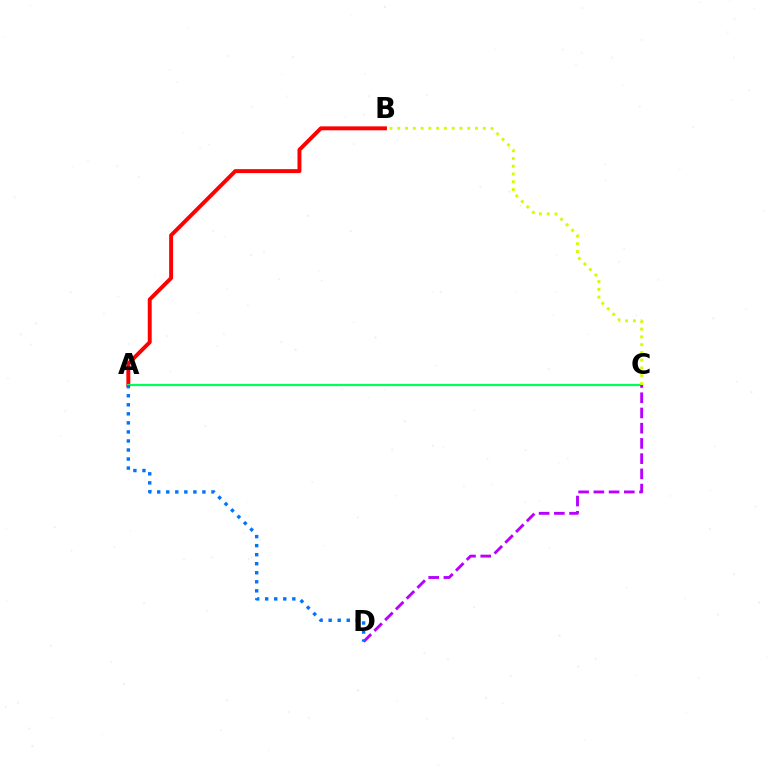{('A', 'B'): [{'color': '#ff0000', 'line_style': 'solid', 'thickness': 2.83}], ('A', 'C'): [{'color': '#00ff5c', 'line_style': 'solid', 'thickness': 1.58}], ('B', 'C'): [{'color': '#d1ff00', 'line_style': 'dotted', 'thickness': 2.11}], ('C', 'D'): [{'color': '#b900ff', 'line_style': 'dashed', 'thickness': 2.07}], ('A', 'D'): [{'color': '#0074ff', 'line_style': 'dotted', 'thickness': 2.46}]}